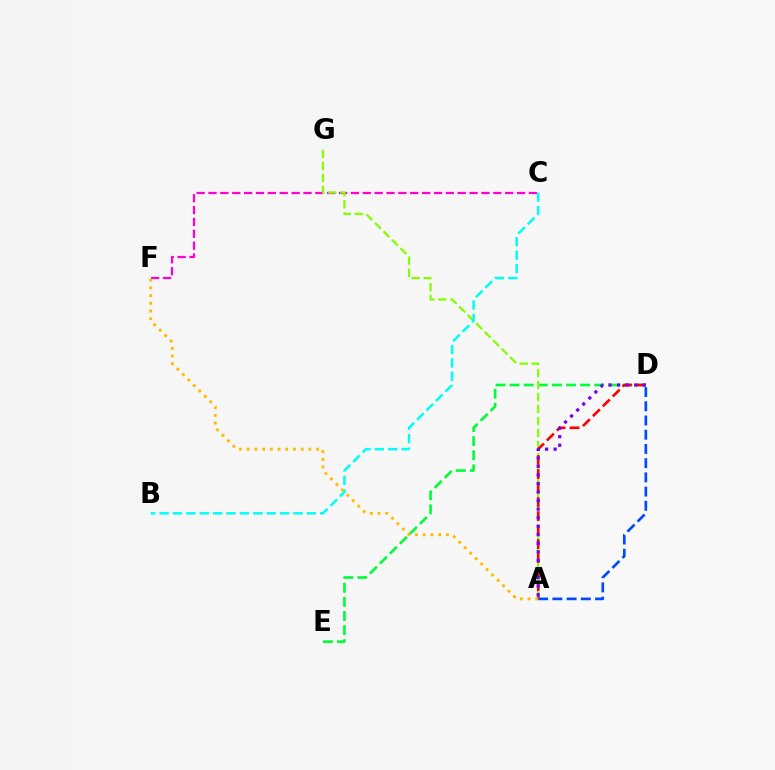{('C', 'F'): [{'color': '#ff00cf', 'line_style': 'dashed', 'thickness': 1.61}], ('D', 'E'): [{'color': '#00ff39', 'line_style': 'dashed', 'thickness': 1.91}], ('A', 'G'): [{'color': '#84ff00', 'line_style': 'dashed', 'thickness': 1.63}], ('A', 'D'): [{'color': '#ff0000', 'line_style': 'dashed', 'thickness': 1.9}, {'color': '#7200ff', 'line_style': 'dotted', 'thickness': 2.32}, {'color': '#004bff', 'line_style': 'dashed', 'thickness': 1.93}], ('B', 'C'): [{'color': '#00fff6', 'line_style': 'dashed', 'thickness': 1.82}], ('A', 'F'): [{'color': '#ffbd00', 'line_style': 'dotted', 'thickness': 2.1}]}